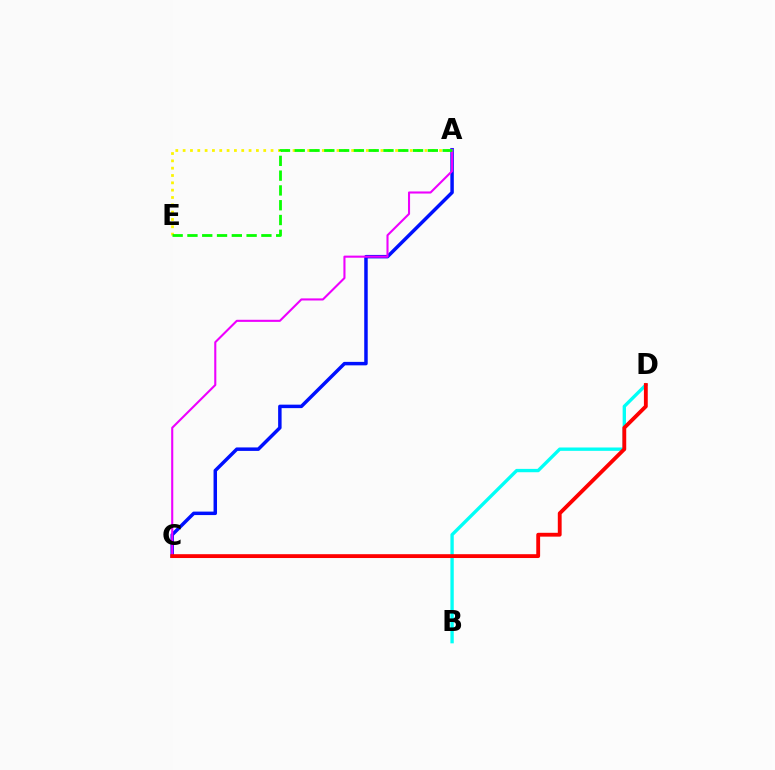{('A', 'C'): [{'color': '#0010ff', 'line_style': 'solid', 'thickness': 2.5}, {'color': '#ee00ff', 'line_style': 'solid', 'thickness': 1.51}], ('A', 'E'): [{'color': '#fcf500', 'line_style': 'dotted', 'thickness': 1.99}, {'color': '#08ff00', 'line_style': 'dashed', 'thickness': 2.01}], ('B', 'D'): [{'color': '#00fff6', 'line_style': 'solid', 'thickness': 2.41}], ('C', 'D'): [{'color': '#ff0000', 'line_style': 'solid', 'thickness': 2.76}]}